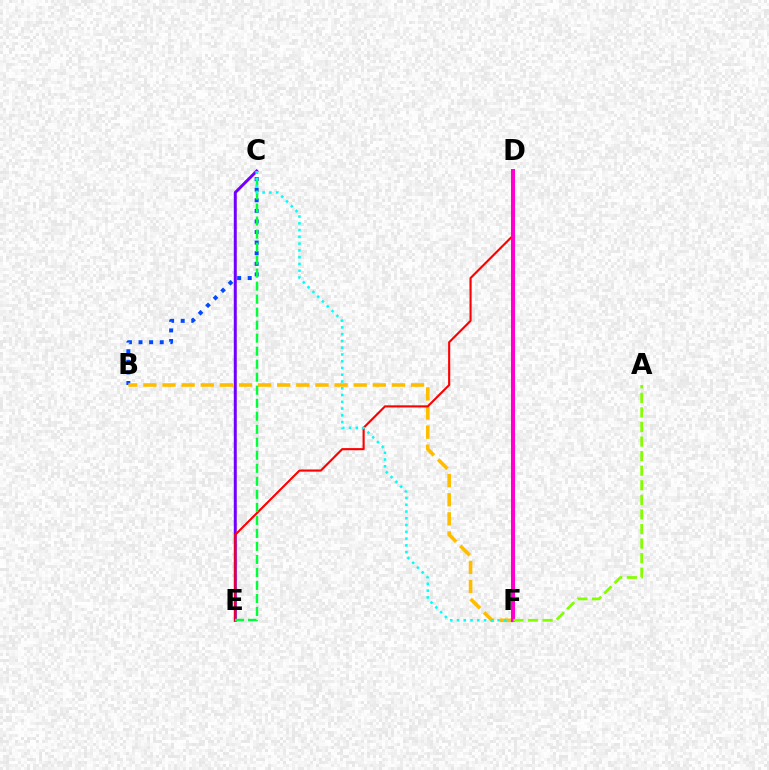{('C', 'E'): [{'color': '#7200ff', 'line_style': 'solid', 'thickness': 2.16}, {'color': '#00ff39', 'line_style': 'dashed', 'thickness': 1.77}], ('B', 'C'): [{'color': '#004bff', 'line_style': 'dotted', 'thickness': 2.88}], ('B', 'F'): [{'color': '#ffbd00', 'line_style': 'dashed', 'thickness': 2.6}], ('D', 'E'): [{'color': '#ff0000', 'line_style': 'solid', 'thickness': 1.53}], ('C', 'F'): [{'color': '#00fff6', 'line_style': 'dotted', 'thickness': 1.84}], ('D', 'F'): [{'color': '#ff00cf', 'line_style': 'solid', 'thickness': 2.9}], ('A', 'F'): [{'color': '#84ff00', 'line_style': 'dashed', 'thickness': 1.98}]}